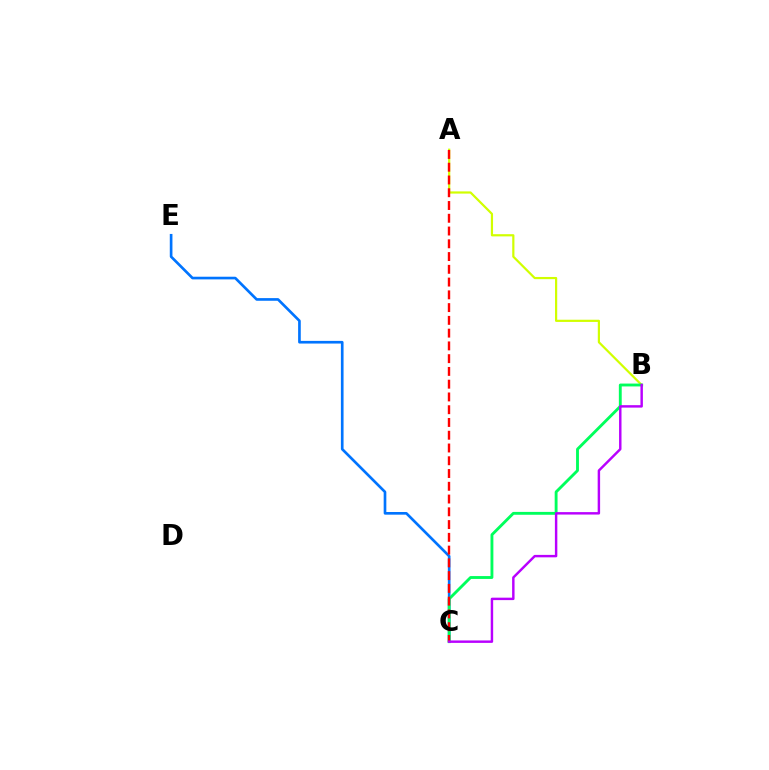{('C', 'E'): [{'color': '#0074ff', 'line_style': 'solid', 'thickness': 1.92}], ('A', 'B'): [{'color': '#d1ff00', 'line_style': 'solid', 'thickness': 1.58}], ('B', 'C'): [{'color': '#00ff5c', 'line_style': 'solid', 'thickness': 2.06}, {'color': '#b900ff', 'line_style': 'solid', 'thickness': 1.76}], ('A', 'C'): [{'color': '#ff0000', 'line_style': 'dashed', 'thickness': 1.73}]}